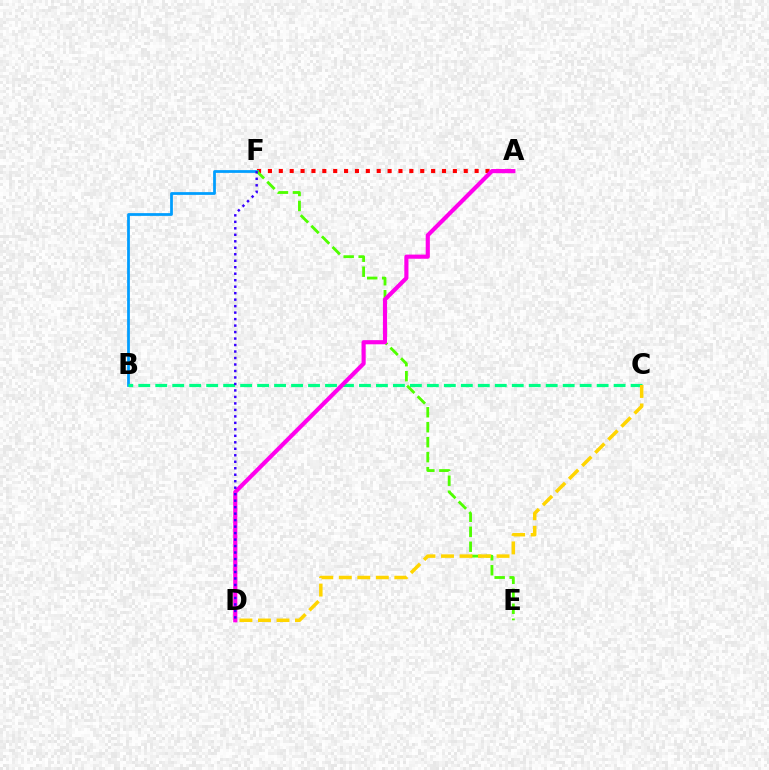{('A', 'F'): [{'color': '#ff0000', 'line_style': 'dotted', 'thickness': 2.96}], ('B', 'F'): [{'color': '#009eff', 'line_style': 'solid', 'thickness': 1.98}], ('B', 'C'): [{'color': '#00ff86', 'line_style': 'dashed', 'thickness': 2.31}], ('E', 'F'): [{'color': '#4fff00', 'line_style': 'dashed', 'thickness': 2.03}], ('A', 'D'): [{'color': '#ff00ed', 'line_style': 'solid', 'thickness': 2.99}], ('D', 'F'): [{'color': '#3700ff', 'line_style': 'dotted', 'thickness': 1.76}], ('C', 'D'): [{'color': '#ffd500', 'line_style': 'dashed', 'thickness': 2.51}]}